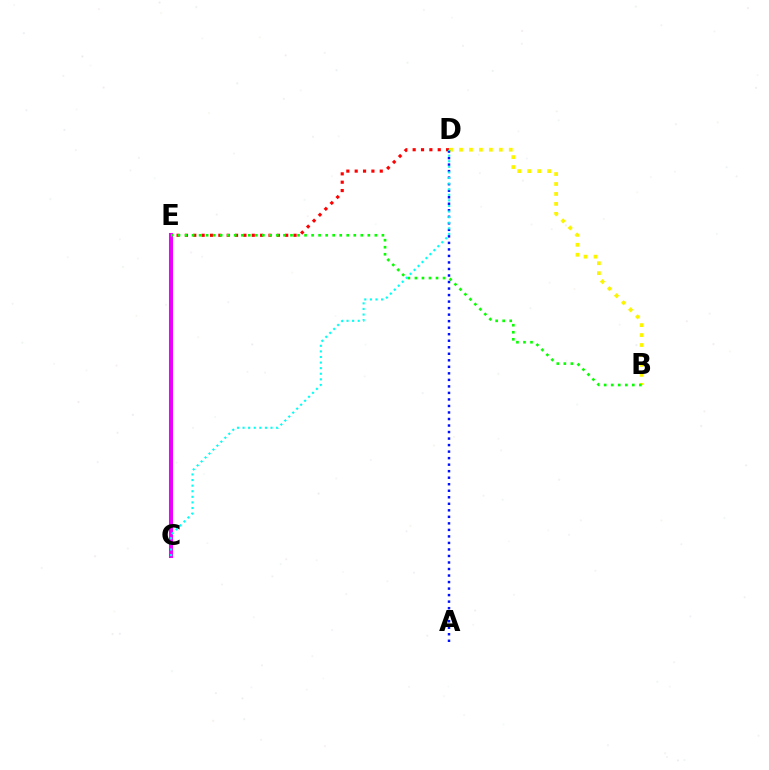{('D', 'E'): [{'color': '#ff0000', 'line_style': 'dotted', 'thickness': 2.27}], ('B', 'D'): [{'color': '#fcf500', 'line_style': 'dotted', 'thickness': 2.7}], ('C', 'E'): [{'color': '#ee00ff', 'line_style': 'solid', 'thickness': 2.92}], ('B', 'E'): [{'color': '#08ff00', 'line_style': 'dotted', 'thickness': 1.91}], ('A', 'D'): [{'color': '#0010ff', 'line_style': 'dotted', 'thickness': 1.77}], ('C', 'D'): [{'color': '#00fff6', 'line_style': 'dotted', 'thickness': 1.52}]}